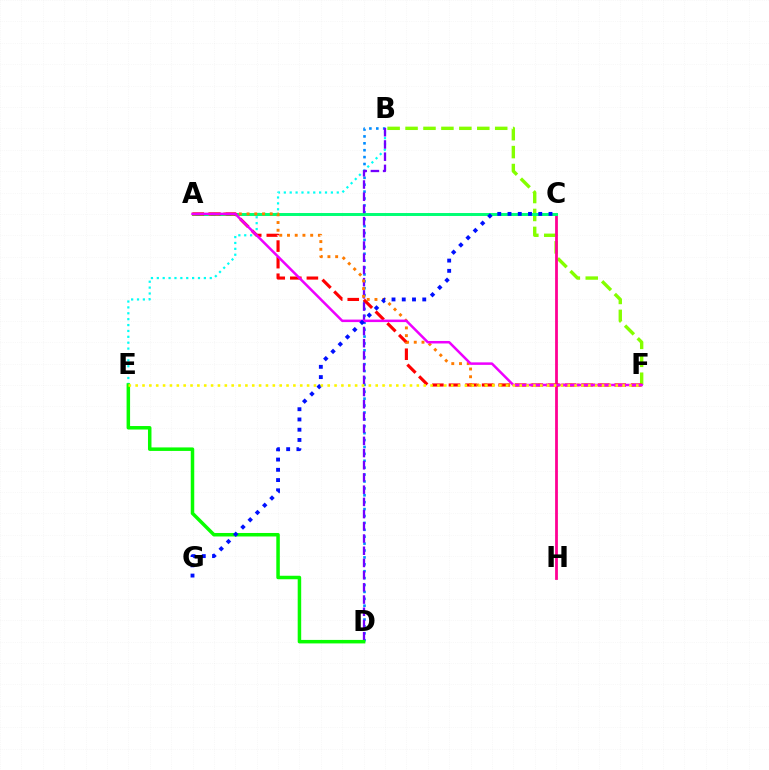{('B', 'E'): [{'color': '#00fff6', 'line_style': 'dotted', 'thickness': 1.6}], ('B', 'D'): [{'color': '#008cff', 'line_style': 'dotted', 'thickness': 1.88}, {'color': '#7200ff', 'line_style': 'dashed', 'thickness': 1.66}], ('B', 'F'): [{'color': '#84ff00', 'line_style': 'dashed', 'thickness': 2.44}], ('C', 'H'): [{'color': '#ff0094', 'line_style': 'solid', 'thickness': 2.0}], ('A', 'C'): [{'color': '#00ff74', 'line_style': 'solid', 'thickness': 2.13}], ('A', 'F'): [{'color': '#ff0000', 'line_style': 'dashed', 'thickness': 2.25}, {'color': '#ff7c00', 'line_style': 'dotted', 'thickness': 2.1}, {'color': '#ee00ff', 'line_style': 'solid', 'thickness': 1.81}], ('D', 'E'): [{'color': '#08ff00', 'line_style': 'solid', 'thickness': 2.52}], ('C', 'G'): [{'color': '#0010ff', 'line_style': 'dotted', 'thickness': 2.78}], ('E', 'F'): [{'color': '#fcf500', 'line_style': 'dotted', 'thickness': 1.86}]}